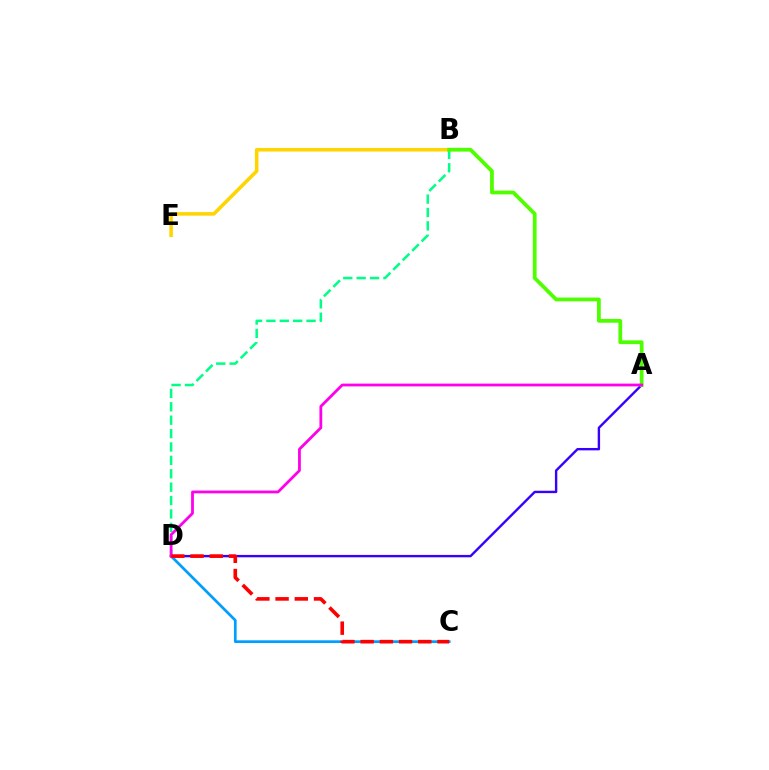{('A', 'D'): [{'color': '#3700ff', 'line_style': 'solid', 'thickness': 1.72}, {'color': '#ff00ed', 'line_style': 'solid', 'thickness': 2.01}], ('C', 'D'): [{'color': '#009eff', 'line_style': 'solid', 'thickness': 1.95}, {'color': '#ff0000', 'line_style': 'dashed', 'thickness': 2.61}], ('B', 'E'): [{'color': '#ffd500', 'line_style': 'solid', 'thickness': 2.56}], ('B', 'D'): [{'color': '#00ff86', 'line_style': 'dashed', 'thickness': 1.82}], ('A', 'B'): [{'color': '#4fff00', 'line_style': 'solid', 'thickness': 2.72}]}